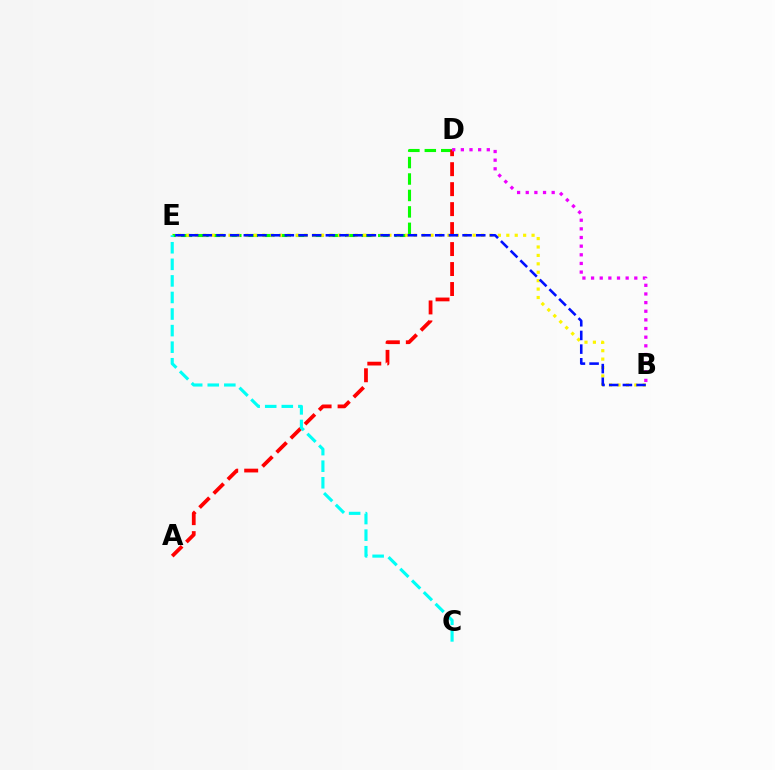{('D', 'E'): [{'color': '#08ff00', 'line_style': 'dashed', 'thickness': 2.23}], ('B', 'E'): [{'color': '#fcf500', 'line_style': 'dotted', 'thickness': 2.29}, {'color': '#0010ff', 'line_style': 'dashed', 'thickness': 1.86}], ('A', 'D'): [{'color': '#ff0000', 'line_style': 'dashed', 'thickness': 2.71}], ('C', 'E'): [{'color': '#00fff6', 'line_style': 'dashed', 'thickness': 2.25}], ('B', 'D'): [{'color': '#ee00ff', 'line_style': 'dotted', 'thickness': 2.35}]}